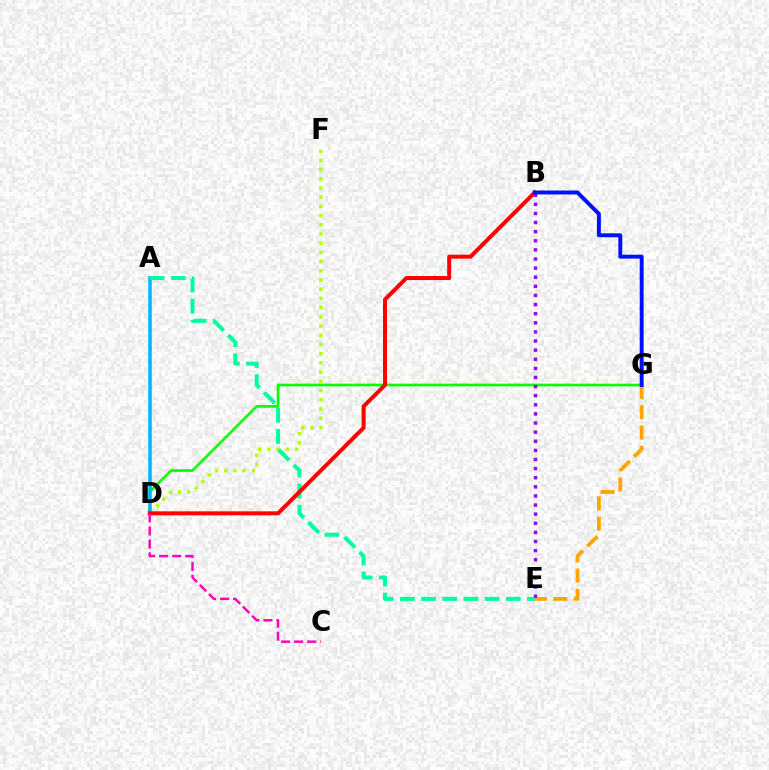{('D', 'G'): [{'color': '#08ff00', 'line_style': 'solid', 'thickness': 1.93}], ('E', 'G'): [{'color': '#ffa500', 'line_style': 'dashed', 'thickness': 2.75}], ('D', 'F'): [{'color': '#b3ff00', 'line_style': 'dotted', 'thickness': 2.5}], ('A', 'D'): [{'color': '#00b5ff', 'line_style': 'solid', 'thickness': 2.54}], ('A', 'E'): [{'color': '#00ff9d', 'line_style': 'dashed', 'thickness': 2.88}], ('B', 'D'): [{'color': '#ff0000', 'line_style': 'solid', 'thickness': 2.87}], ('C', 'D'): [{'color': '#ff00bd', 'line_style': 'dashed', 'thickness': 1.77}], ('B', 'E'): [{'color': '#9b00ff', 'line_style': 'dotted', 'thickness': 2.48}], ('B', 'G'): [{'color': '#0010ff', 'line_style': 'solid', 'thickness': 2.82}]}